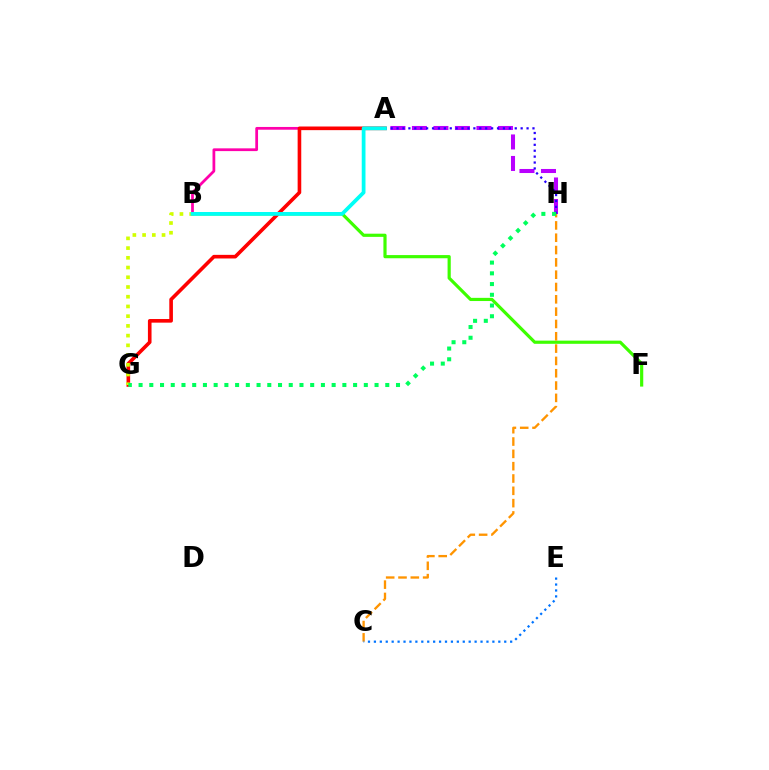{('A', 'H'): [{'color': '#b900ff', 'line_style': 'dashed', 'thickness': 2.92}, {'color': '#2500ff', 'line_style': 'dotted', 'thickness': 1.61}], ('B', 'F'): [{'color': '#3dff00', 'line_style': 'solid', 'thickness': 2.29}], ('A', 'B'): [{'color': '#ff00ac', 'line_style': 'solid', 'thickness': 1.98}, {'color': '#00fff6', 'line_style': 'solid', 'thickness': 2.7}], ('A', 'G'): [{'color': '#ff0000', 'line_style': 'solid', 'thickness': 2.61}], ('B', 'G'): [{'color': '#d1ff00', 'line_style': 'dotted', 'thickness': 2.64}], ('C', 'H'): [{'color': '#ff9400', 'line_style': 'dashed', 'thickness': 1.67}], ('G', 'H'): [{'color': '#00ff5c', 'line_style': 'dotted', 'thickness': 2.91}], ('C', 'E'): [{'color': '#0074ff', 'line_style': 'dotted', 'thickness': 1.61}]}